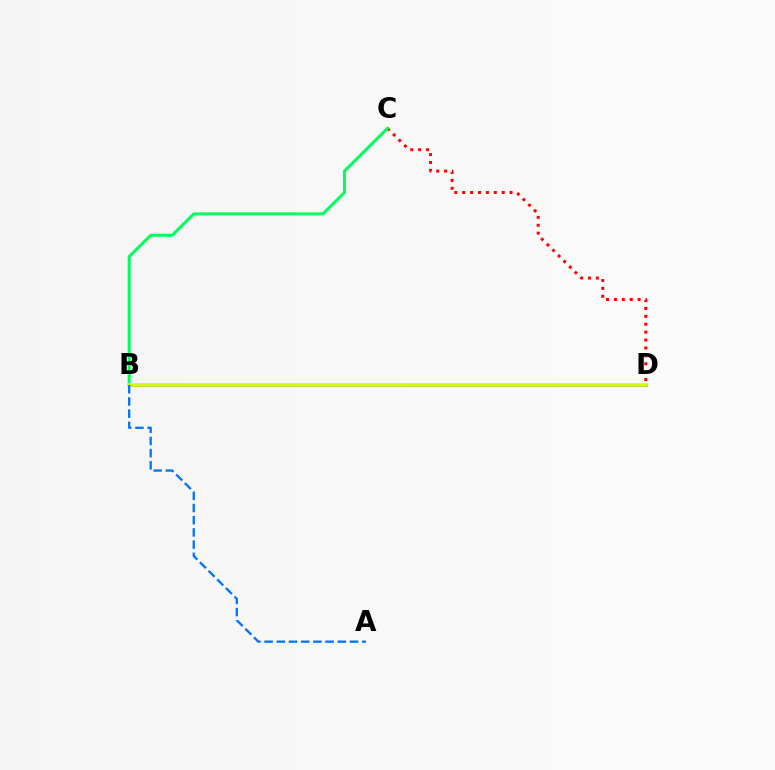{('C', 'D'): [{'color': '#ff0000', 'line_style': 'dotted', 'thickness': 2.14}], ('B', 'D'): [{'color': '#b900ff', 'line_style': 'solid', 'thickness': 2.0}, {'color': '#d1ff00', 'line_style': 'solid', 'thickness': 2.65}], ('B', 'C'): [{'color': '#00ff5c', 'line_style': 'solid', 'thickness': 2.18}], ('A', 'B'): [{'color': '#0074ff', 'line_style': 'dashed', 'thickness': 1.66}]}